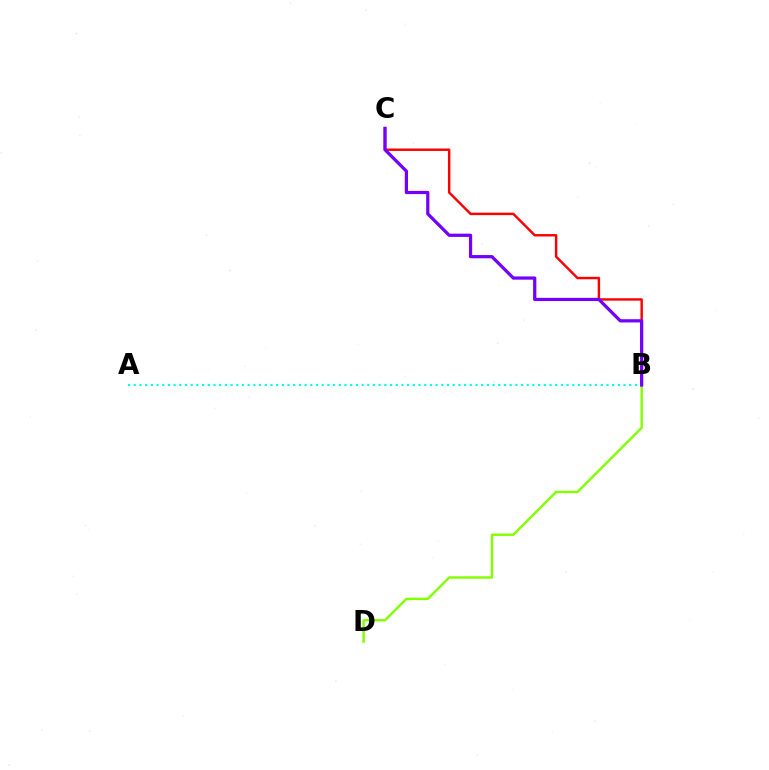{('B', 'C'): [{'color': '#ff0000', 'line_style': 'solid', 'thickness': 1.75}, {'color': '#7200ff', 'line_style': 'solid', 'thickness': 2.32}], ('A', 'B'): [{'color': '#00fff6', 'line_style': 'dotted', 'thickness': 1.55}], ('B', 'D'): [{'color': '#84ff00', 'line_style': 'solid', 'thickness': 1.74}]}